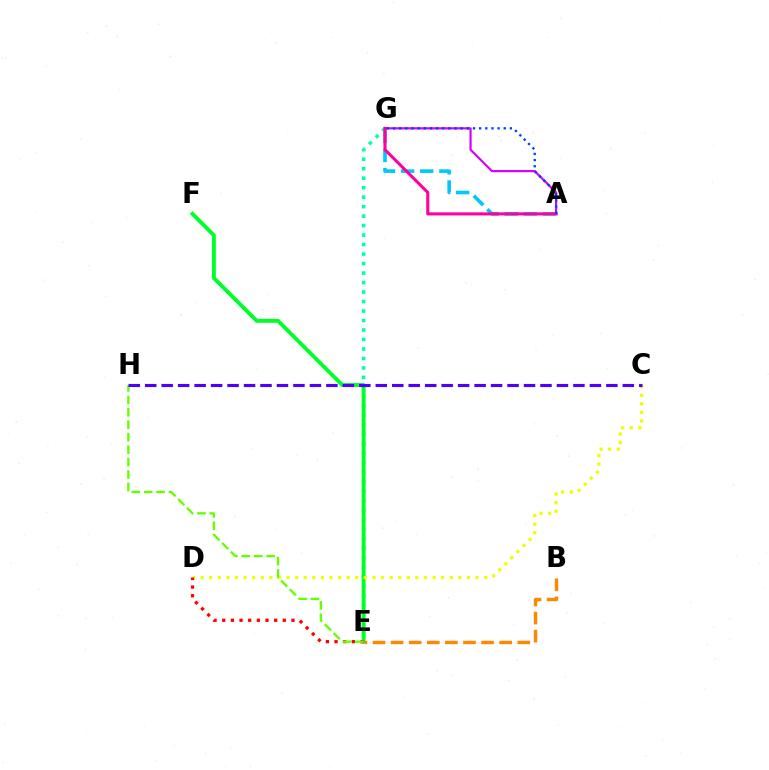{('E', 'G'): [{'color': '#00ffaf', 'line_style': 'dotted', 'thickness': 2.58}], ('A', 'G'): [{'color': '#00c7ff', 'line_style': 'dashed', 'thickness': 2.6}, {'color': '#d600ff', 'line_style': 'solid', 'thickness': 1.58}, {'color': '#ff00a0', 'line_style': 'solid', 'thickness': 2.21}, {'color': '#003fff', 'line_style': 'dotted', 'thickness': 1.67}], ('E', 'F'): [{'color': '#00ff27', 'line_style': 'solid', 'thickness': 2.8}], ('C', 'D'): [{'color': '#eeff00', 'line_style': 'dotted', 'thickness': 2.33}], ('D', 'E'): [{'color': '#ff0000', 'line_style': 'dotted', 'thickness': 2.35}], ('E', 'H'): [{'color': '#66ff00', 'line_style': 'dashed', 'thickness': 1.69}], ('C', 'H'): [{'color': '#4f00ff', 'line_style': 'dashed', 'thickness': 2.24}], ('B', 'E'): [{'color': '#ff8800', 'line_style': 'dashed', 'thickness': 2.46}]}